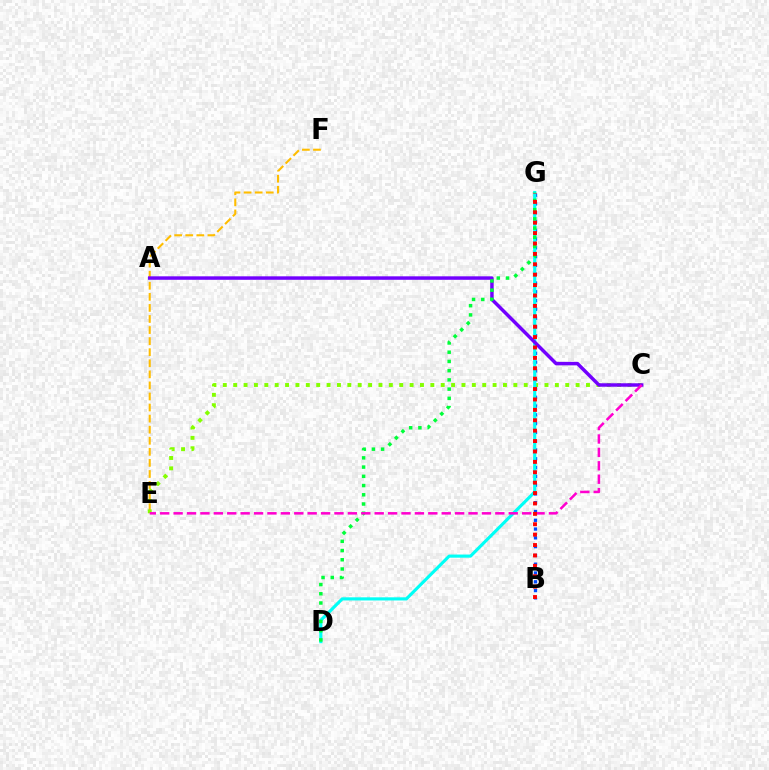{('E', 'F'): [{'color': '#ffbd00', 'line_style': 'dashed', 'thickness': 1.5}], ('C', 'E'): [{'color': '#84ff00', 'line_style': 'dotted', 'thickness': 2.82}, {'color': '#ff00cf', 'line_style': 'dashed', 'thickness': 1.82}], ('B', 'G'): [{'color': '#004bff', 'line_style': 'dotted', 'thickness': 2.39}, {'color': '#ff0000', 'line_style': 'dotted', 'thickness': 2.83}], ('D', 'G'): [{'color': '#00fff6', 'line_style': 'solid', 'thickness': 2.26}, {'color': '#00ff39', 'line_style': 'dotted', 'thickness': 2.51}], ('A', 'C'): [{'color': '#7200ff', 'line_style': 'solid', 'thickness': 2.5}]}